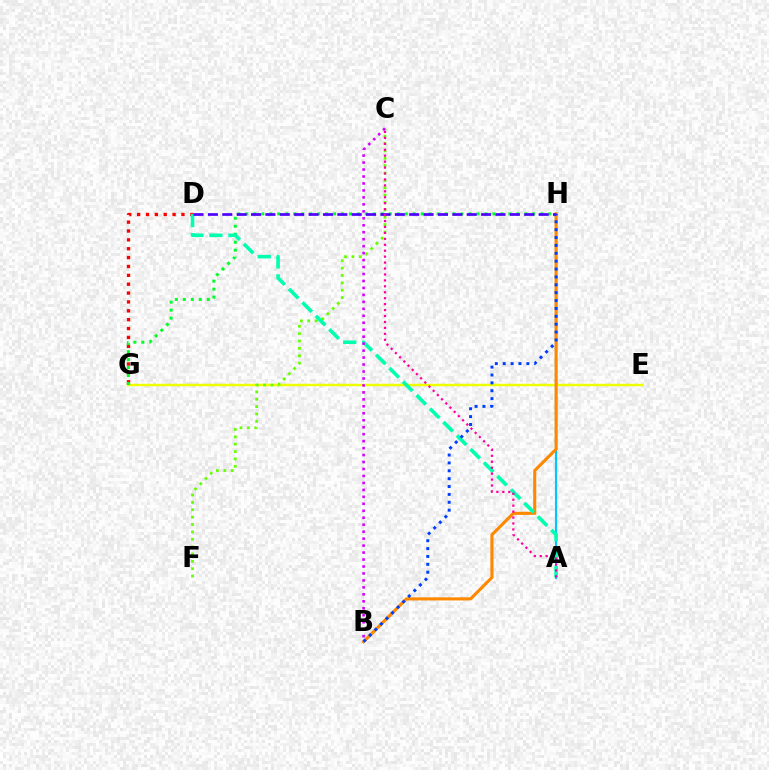{('E', 'G'): [{'color': '#eeff00', 'line_style': 'solid', 'thickness': 1.76}], ('A', 'H'): [{'color': '#00c7ff', 'line_style': 'solid', 'thickness': 1.55}], ('B', 'H'): [{'color': '#ff8800', 'line_style': 'solid', 'thickness': 2.24}, {'color': '#003fff', 'line_style': 'dotted', 'thickness': 2.14}], ('D', 'G'): [{'color': '#ff0000', 'line_style': 'dotted', 'thickness': 2.41}], ('G', 'H'): [{'color': '#00ff27', 'line_style': 'dotted', 'thickness': 2.17}], ('C', 'F'): [{'color': '#66ff00', 'line_style': 'dotted', 'thickness': 2.0}], ('A', 'D'): [{'color': '#00ffaf', 'line_style': 'dashed', 'thickness': 2.59}], ('D', 'H'): [{'color': '#4f00ff', 'line_style': 'dashed', 'thickness': 1.95}], ('A', 'C'): [{'color': '#ff00a0', 'line_style': 'dotted', 'thickness': 1.61}], ('B', 'C'): [{'color': '#d600ff', 'line_style': 'dotted', 'thickness': 1.89}]}